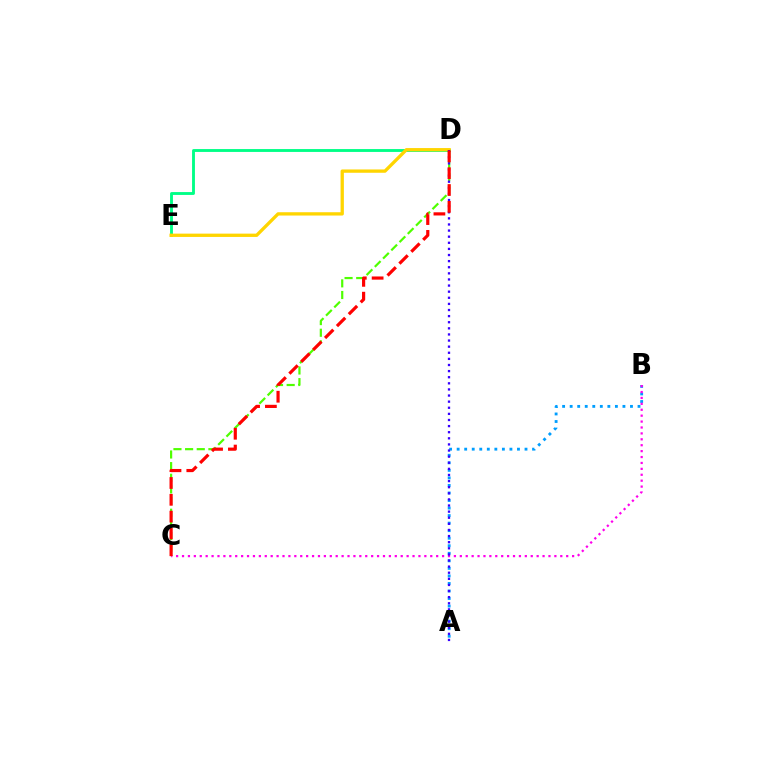{('C', 'D'): [{'color': '#4fff00', 'line_style': 'dashed', 'thickness': 1.58}, {'color': '#ff0000', 'line_style': 'dashed', 'thickness': 2.28}], ('D', 'E'): [{'color': '#00ff86', 'line_style': 'solid', 'thickness': 2.07}, {'color': '#ffd500', 'line_style': 'solid', 'thickness': 2.38}], ('A', 'B'): [{'color': '#009eff', 'line_style': 'dotted', 'thickness': 2.05}], ('B', 'C'): [{'color': '#ff00ed', 'line_style': 'dotted', 'thickness': 1.61}], ('A', 'D'): [{'color': '#3700ff', 'line_style': 'dotted', 'thickness': 1.66}]}